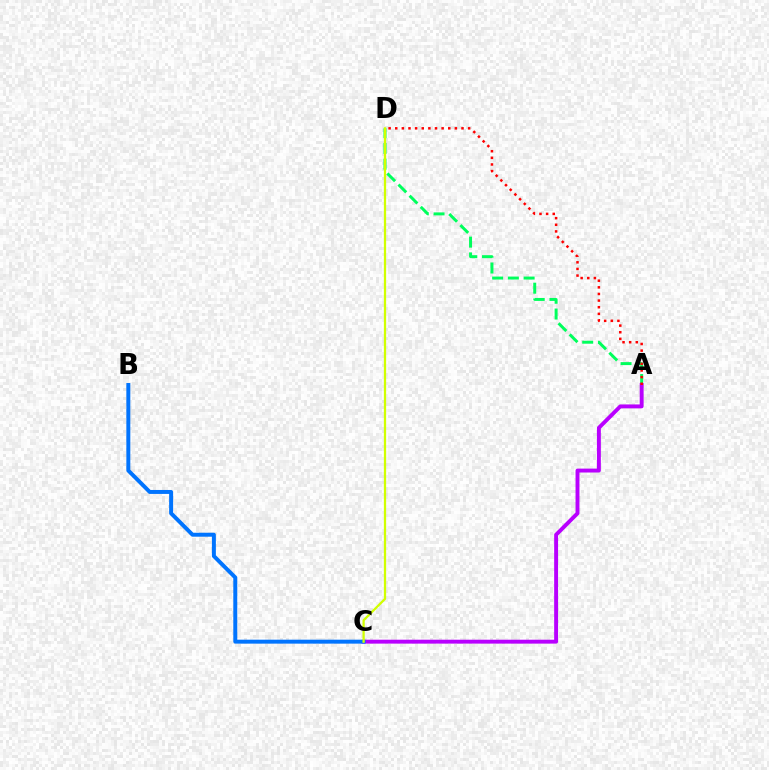{('A', 'D'): [{'color': '#00ff5c', 'line_style': 'dashed', 'thickness': 2.14}, {'color': '#ff0000', 'line_style': 'dotted', 'thickness': 1.8}], ('A', 'C'): [{'color': '#b900ff', 'line_style': 'solid', 'thickness': 2.82}], ('B', 'C'): [{'color': '#0074ff', 'line_style': 'solid', 'thickness': 2.85}], ('C', 'D'): [{'color': '#d1ff00', 'line_style': 'solid', 'thickness': 1.63}]}